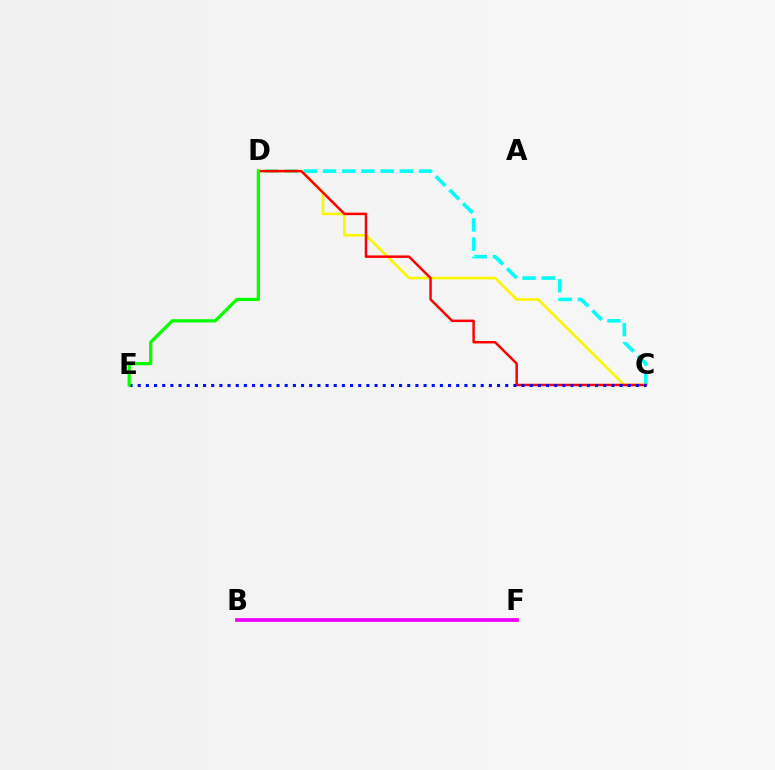{('B', 'F'): [{'color': '#ee00ff', 'line_style': 'solid', 'thickness': 2.7}], ('C', 'D'): [{'color': '#00fff6', 'line_style': 'dashed', 'thickness': 2.61}, {'color': '#fcf500', 'line_style': 'solid', 'thickness': 1.9}, {'color': '#ff0000', 'line_style': 'solid', 'thickness': 1.78}], ('C', 'E'): [{'color': '#0010ff', 'line_style': 'dotted', 'thickness': 2.22}], ('D', 'E'): [{'color': '#08ff00', 'line_style': 'solid', 'thickness': 2.33}]}